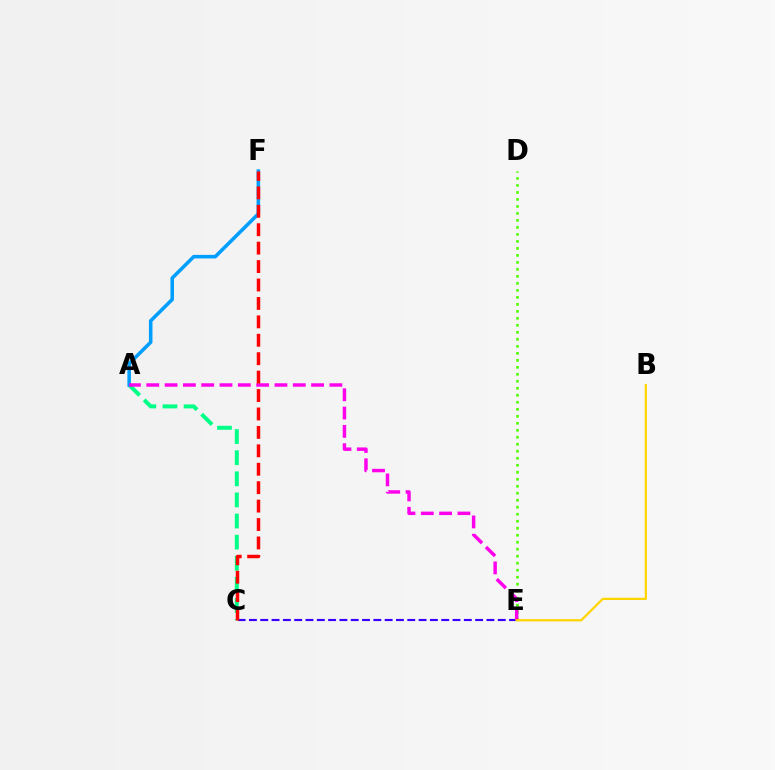{('C', 'E'): [{'color': '#3700ff', 'line_style': 'dashed', 'thickness': 1.54}], ('A', 'C'): [{'color': '#00ff86', 'line_style': 'dashed', 'thickness': 2.87}], ('A', 'F'): [{'color': '#009eff', 'line_style': 'solid', 'thickness': 2.56}], ('D', 'E'): [{'color': '#4fff00', 'line_style': 'dotted', 'thickness': 1.9}], ('A', 'E'): [{'color': '#ff00ed', 'line_style': 'dashed', 'thickness': 2.49}], ('C', 'F'): [{'color': '#ff0000', 'line_style': 'dashed', 'thickness': 2.5}], ('B', 'E'): [{'color': '#ffd500', 'line_style': 'solid', 'thickness': 1.61}]}